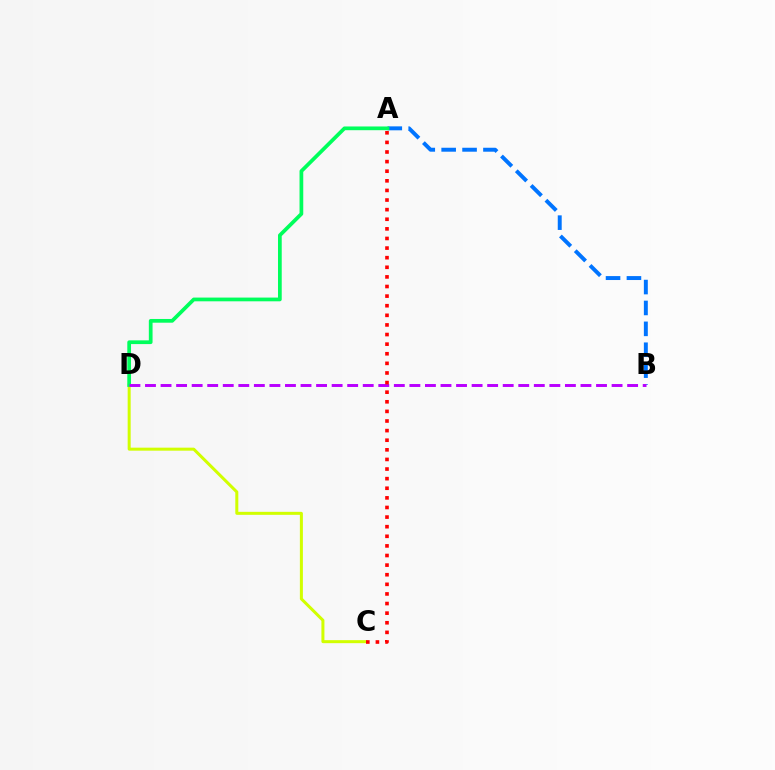{('A', 'B'): [{'color': '#0074ff', 'line_style': 'dashed', 'thickness': 2.84}], ('C', 'D'): [{'color': '#d1ff00', 'line_style': 'solid', 'thickness': 2.17}], ('A', 'D'): [{'color': '#00ff5c', 'line_style': 'solid', 'thickness': 2.69}], ('B', 'D'): [{'color': '#b900ff', 'line_style': 'dashed', 'thickness': 2.11}], ('A', 'C'): [{'color': '#ff0000', 'line_style': 'dotted', 'thickness': 2.61}]}